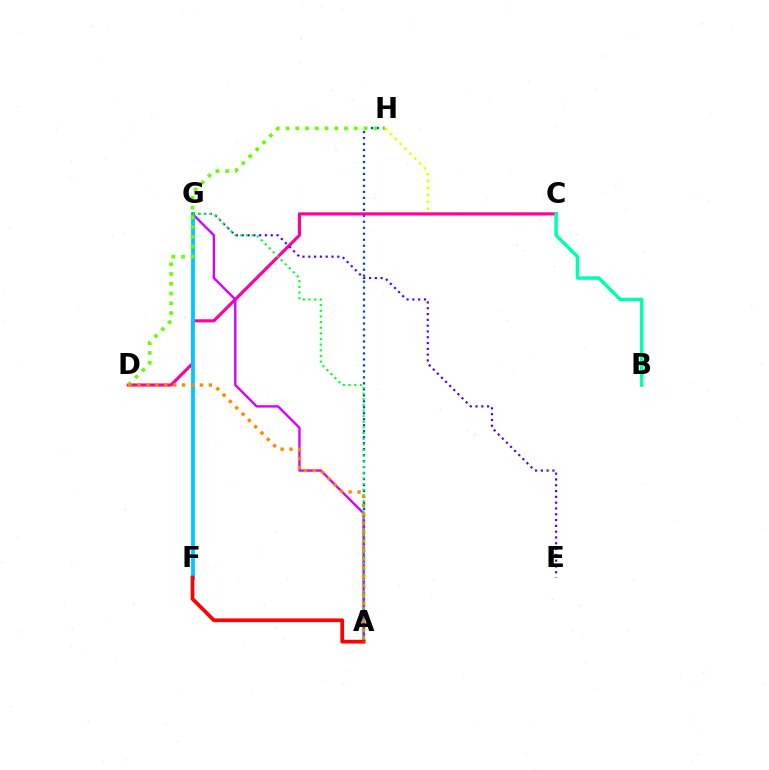{('A', 'H'): [{'color': '#003fff', 'line_style': 'dotted', 'thickness': 1.63}], ('C', 'H'): [{'color': '#eeff00', 'line_style': 'dotted', 'thickness': 1.88}], ('C', 'D'): [{'color': '#ff00a0', 'line_style': 'solid', 'thickness': 2.26}], ('A', 'G'): [{'color': '#d600ff', 'line_style': 'solid', 'thickness': 1.71}, {'color': '#00ff27', 'line_style': 'dotted', 'thickness': 1.54}], ('B', 'C'): [{'color': '#00ffaf', 'line_style': 'solid', 'thickness': 2.51}], ('F', 'G'): [{'color': '#00c7ff', 'line_style': 'solid', 'thickness': 2.74}], ('D', 'H'): [{'color': '#66ff00', 'line_style': 'dotted', 'thickness': 2.65}], ('E', 'G'): [{'color': '#4f00ff', 'line_style': 'dotted', 'thickness': 1.58}], ('A', 'D'): [{'color': '#ff8800', 'line_style': 'dotted', 'thickness': 2.43}], ('A', 'F'): [{'color': '#ff0000', 'line_style': 'solid', 'thickness': 2.68}]}